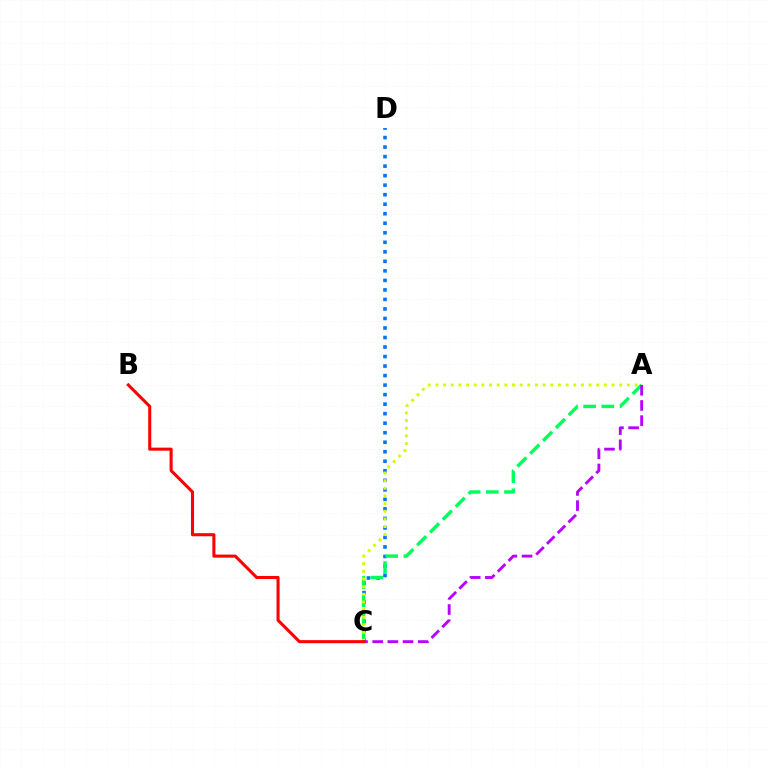{('C', 'D'): [{'color': '#0074ff', 'line_style': 'dotted', 'thickness': 2.59}], ('A', 'C'): [{'color': '#00ff5c', 'line_style': 'dashed', 'thickness': 2.47}, {'color': '#d1ff00', 'line_style': 'dotted', 'thickness': 2.08}, {'color': '#b900ff', 'line_style': 'dashed', 'thickness': 2.06}], ('B', 'C'): [{'color': '#ff0000', 'line_style': 'solid', 'thickness': 2.21}]}